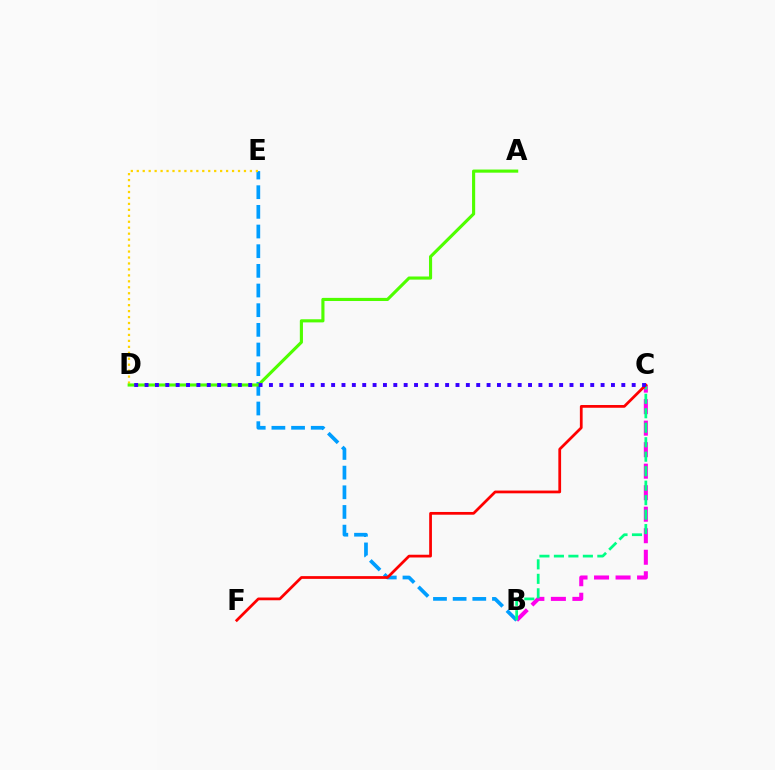{('B', 'E'): [{'color': '#009eff', 'line_style': 'dashed', 'thickness': 2.67}], ('D', 'E'): [{'color': '#ffd500', 'line_style': 'dotted', 'thickness': 1.62}], ('B', 'C'): [{'color': '#ff00ed', 'line_style': 'dashed', 'thickness': 2.92}, {'color': '#00ff86', 'line_style': 'dashed', 'thickness': 1.97}], ('A', 'D'): [{'color': '#4fff00', 'line_style': 'solid', 'thickness': 2.25}], ('C', 'F'): [{'color': '#ff0000', 'line_style': 'solid', 'thickness': 1.98}], ('C', 'D'): [{'color': '#3700ff', 'line_style': 'dotted', 'thickness': 2.82}]}